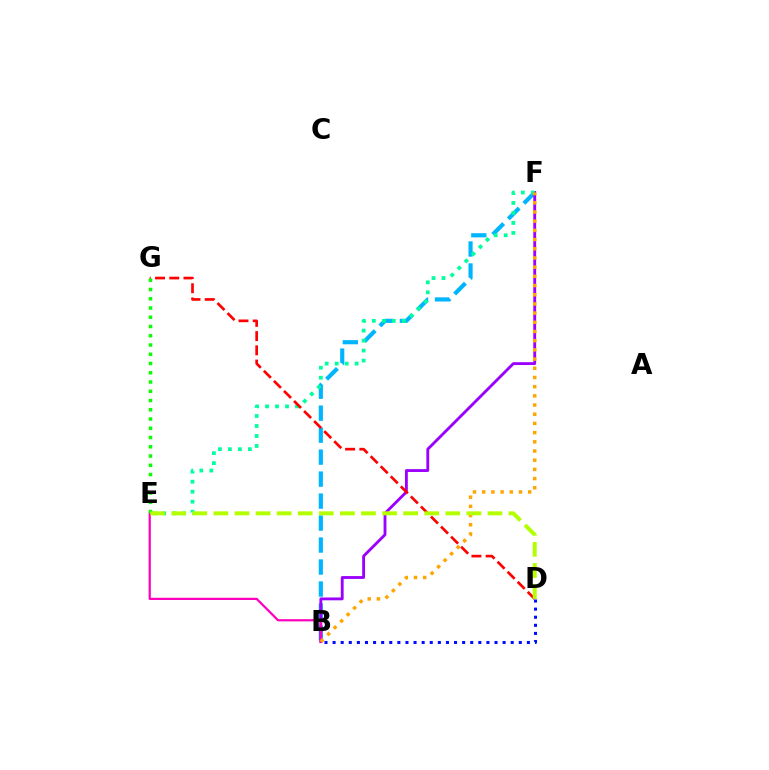{('B', 'F'): [{'color': '#00b5ff', 'line_style': 'dashed', 'thickness': 2.99}, {'color': '#9b00ff', 'line_style': 'solid', 'thickness': 2.05}, {'color': '#ffa500', 'line_style': 'dotted', 'thickness': 2.5}], ('E', 'F'): [{'color': '#00ff9d', 'line_style': 'dotted', 'thickness': 2.71}], ('B', 'E'): [{'color': '#ff00bd', 'line_style': 'solid', 'thickness': 1.6}], ('B', 'D'): [{'color': '#0010ff', 'line_style': 'dotted', 'thickness': 2.2}], ('D', 'G'): [{'color': '#ff0000', 'line_style': 'dashed', 'thickness': 1.93}], ('E', 'G'): [{'color': '#08ff00', 'line_style': 'dotted', 'thickness': 2.51}], ('D', 'E'): [{'color': '#b3ff00', 'line_style': 'dashed', 'thickness': 2.86}]}